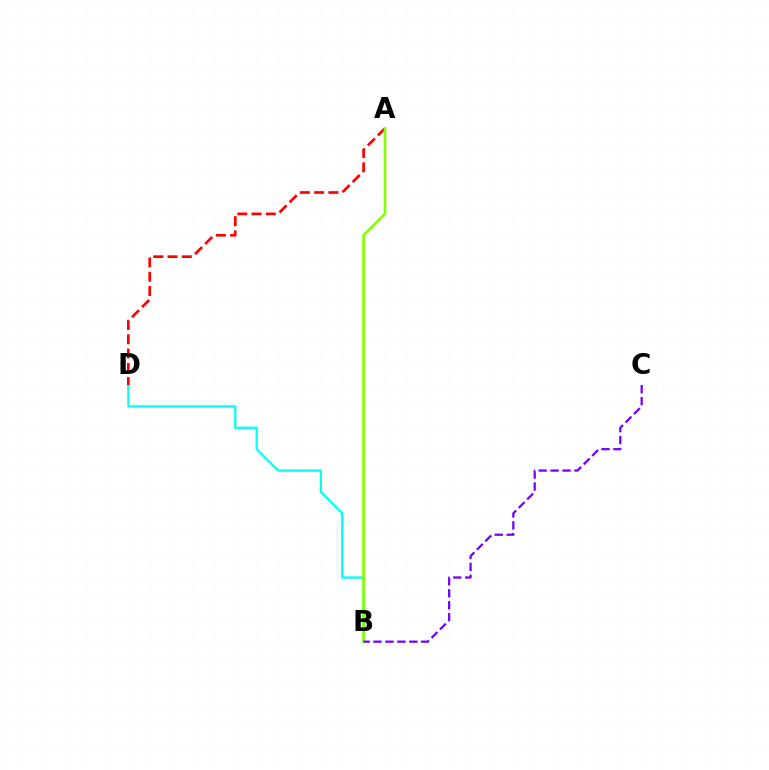{('B', 'D'): [{'color': '#00fff6', 'line_style': 'solid', 'thickness': 1.62}], ('A', 'D'): [{'color': '#ff0000', 'line_style': 'dashed', 'thickness': 1.94}], ('A', 'B'): [{'color': '#84ff00', 'line_style': 'solid', 'thickness': 1.94}], ('B', 'C'): [{'color': '#7200ff', 'line_style': 'dashed', 'thickness': 1.62}]}